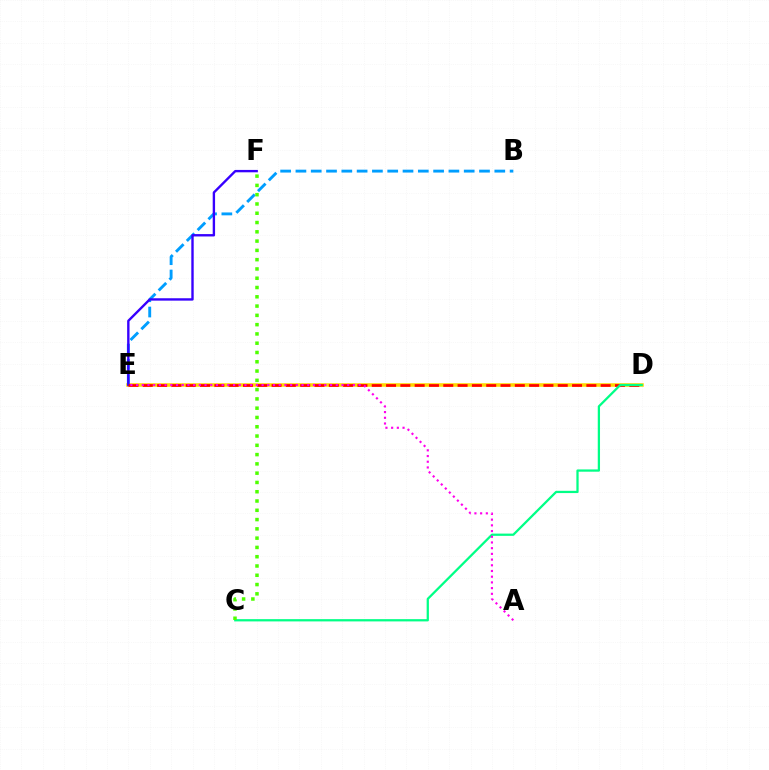{('D', 'E'): [{'color': '#ffd500', 'line_style': 'solid', 'thickness': 2.55}, {'color': '#ff0000', 'line_style': 'dashed', 'thickness': 1.94}], ('B', 'E'): [{'color': '#009eff', 'line_style': 'dashed', 'thickness': 2.08}], ('E', 'F'): [{'color': '#3700ff', 'line_style': 'solid', 'thickness': 1.71}], ('C', 'D'): [{'color': '#00ff86', 'line_style': 'solid', 'thickness': 1.63}], ('C', 'F'): [{'color': '#4fff00', 'line_style': 'dotted', 'thickness': 2.52}], ('A', 'E'): [{'color': '#ff00ed', 'line_style': 'dotted', 'thickness': 1.55}]}